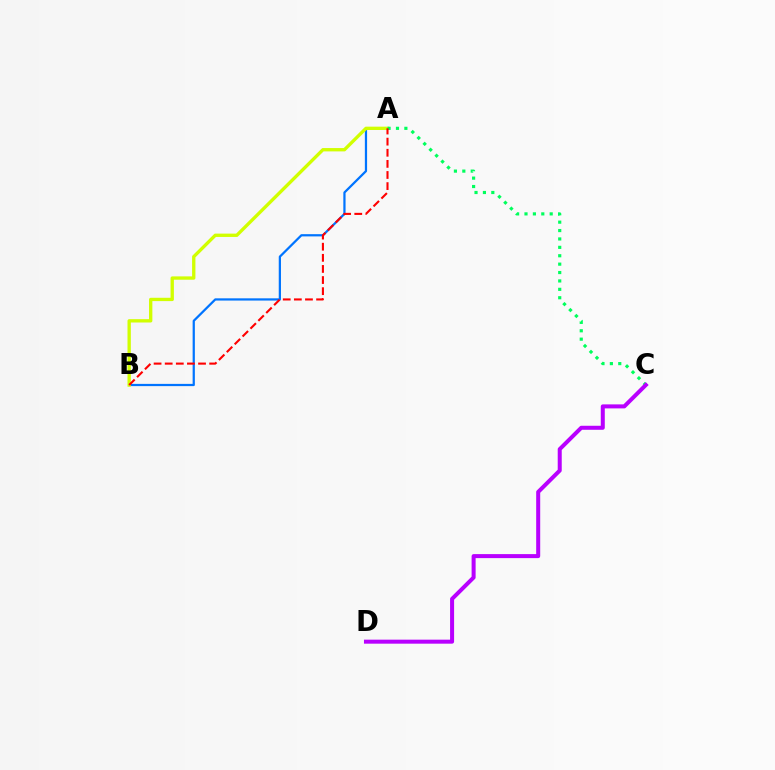{('A', 'B'): [{'color': '#0074ff', 'line_style': 'solid', 'thickness': 1.61}, {'color': '#d1ff00', 'line_style': 'solid', 'thickness': 2.4}, {'color': '#ff0000', 'line_style': 'dashed', 'thickness': 1.51}], ('A', 'C'): [{'color': '#00ff5c', 'line_style': 'dotted', 'thickness': 2.28}], ('C', 'D'): [{'color': '#b900ff', 'line_style': 'solid', 'thickness': 2.89}]}